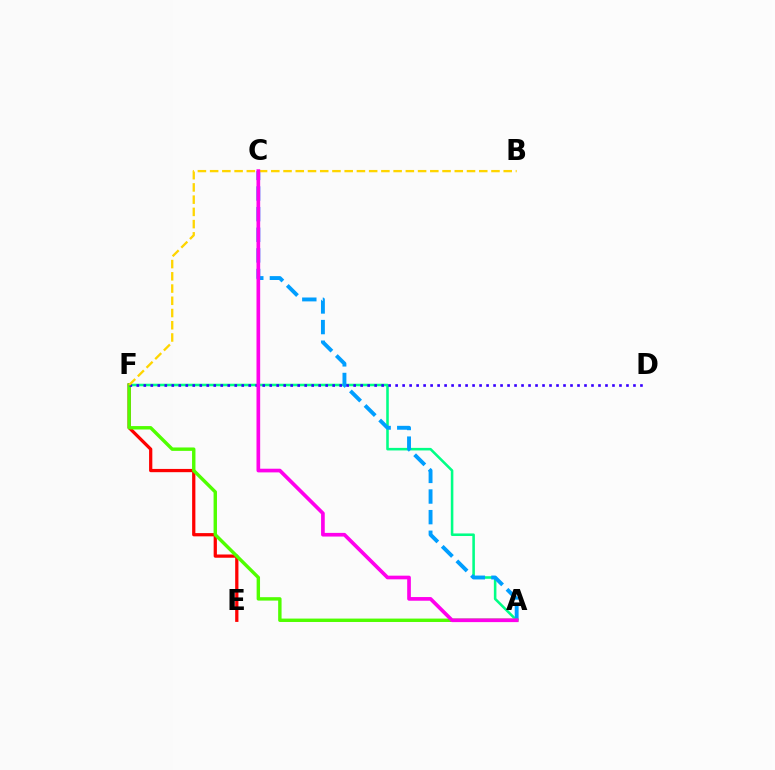{('A', 'F'): [{'color': '#00ff86', 'line_style': 'solid', 'thickness': 1.85}, {'color': '#4fff00', 'line_style': 'solid', 'thickness': 2.45}], ('E', 'F'): [{'color': '#ff0000', 'line_style': 'solid', 'thickness': 2.34}], ('A', 'C'): [{'color': '#009eff', 'line_style': 'dashed', 'thickness': 2.8}, {'color': '#ff00ed', 'line_style': 'solid', 'thickness': 2.64}], ('D', 'F'): [{'color': '#3700ff', 'line_style': 'dotted', 'thickness': 1.9}], ('B', 'F'): [{'color': '#ffd500', 'line_style': 'dashed', 'thickness': 1.66}]}